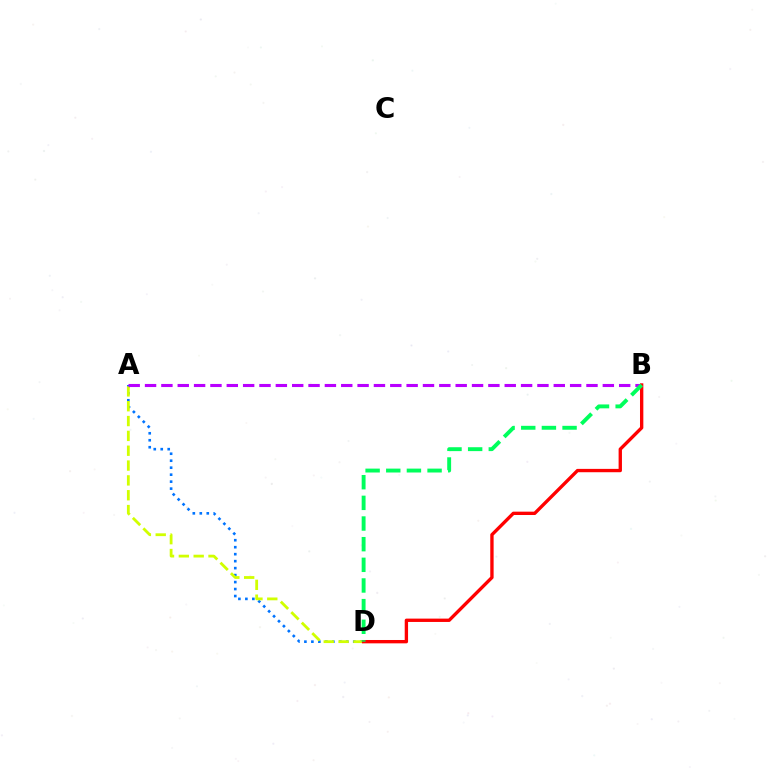{('A', 'D'): [{'color': '#0074ff', 'line_style': 'dotted', 'thickness': 1.9}, {'color': '#d1ff00', 'line_style': 'dashed', 'thickness': 2.02}], ('A', 'B'): [{'color': '#b900ff', 'line_style': 'dashed', 'thickness': 2.22}], ('B', 'D'): [{'color': '#ff0000', 'line_style': 'solid', 'thickness': 2.41}, {'color': '#00ff5c', 'line_style': 'dashed', 'thickness': 2.81}]}